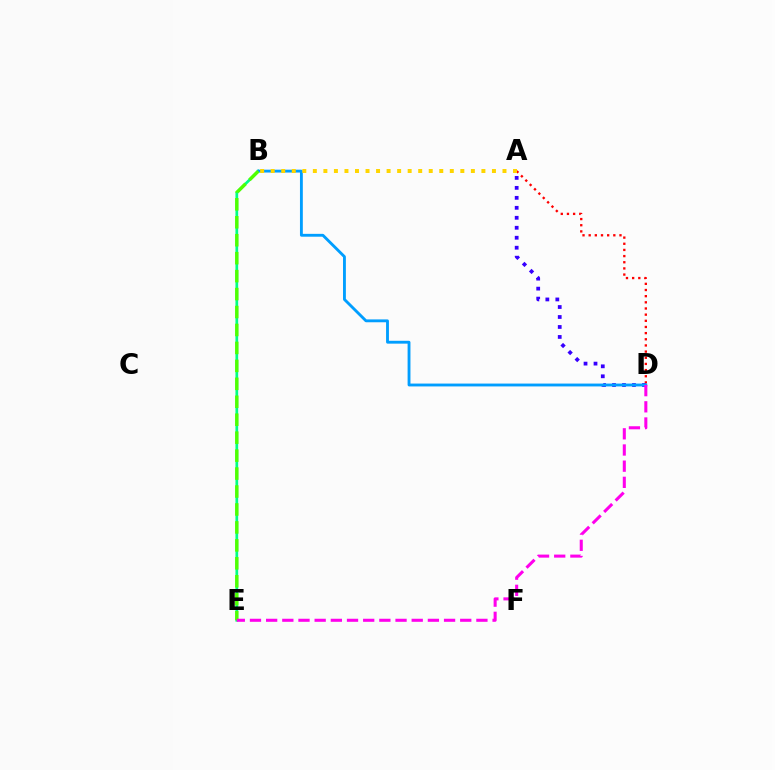{('A', 'D'): [{'color': '#ff0000', 'line_style': 'dotted', 'thickness': 1.67}, {'color': '#3700ff', 'line_style': 'dotted', 'thickness': 2.71}], ('B', 'E'): [{'color': '#00ff86', 'line_style': 'solid', 'thickness': 1.96}, {'color': '#4fff00', 'line_style': 'dashed', 'thickness': 2.44}], ('B', 'D'): [{'color': '#009eff', 'line_style': 'solid', 'thickness': 2.06}], ('A', 'B'): [{'color': '#ffd500', 'line_style': 'dotted', 'thickness': 2.86}], ('D', 'E'): [{'color': '#ff00ed', 'line_style': 'dashed', 'thickness': 2.2}]}